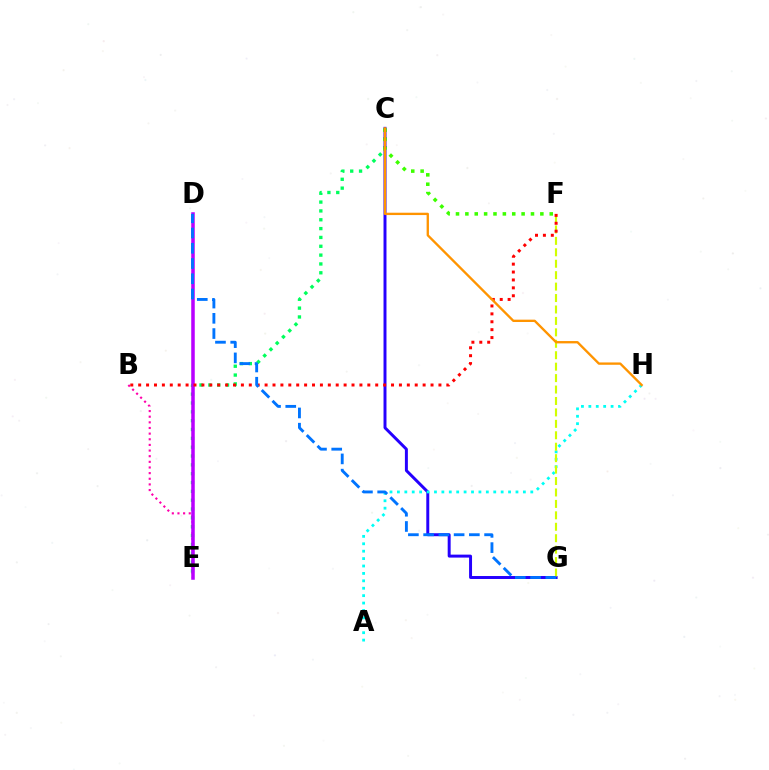{('B', 'E'): [{'color': '#ff00ac', 'line_style': 'dotted', 'thickness': 1.53}], ('C', 'E'): [{'color': '#00ff5c', 'line_style': 'dotted', 'thickness': 2.4}], ('C', 'G'): [{'color': '#2500ff', 'line_style': 'solid', 'thickness': 2.13}], ('A', 'H'): [{'color': '#00fff6', 'line_style': 'dotted', 'thickness': 2.01}], ('C', 'F'): [{'color': '#3dff00', 'line_style': 'dotted', 'thickness': 2.55}], ('F', 'G'): [{'color': '#d1ff00', 'line_style': 'dashed', 'thickness': 1.55}], ('D', 'E'): [{'color': '#b900ff', 'line_style': 'solid', 'thickness': 2.54}], ('B', 'F'): [{'color': '#ff0000', 'line_style': 'dotted', 'thickness': 2.15}], ('C', 'H'): [{'color': '#ff9400', 'line_style': 'solid', 'thickness': 1.68}], ('D', 'G'): [{'color': '#0074ff', 'line_style': 'dashed', 'thickness': 2.07}]}